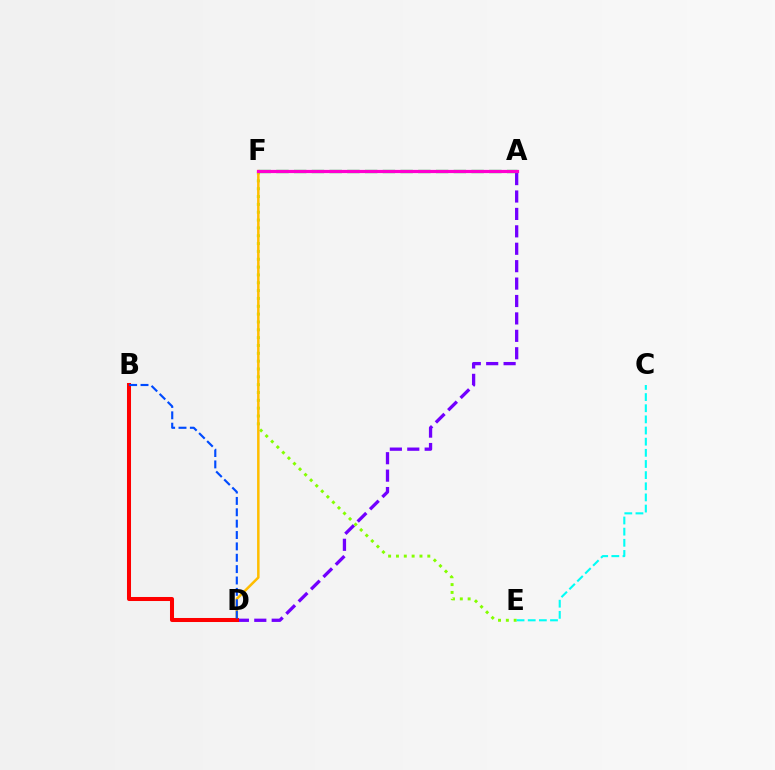{('E', 'F'): [{'color': '#84ff00', 'line_style': 'dotted', 'thickness': 2.13}], ('D', 'F'): [{'color': '#ffbd00', 'line_style': 'solid', 'thickness': 1.81}], ('A', 'D'): [{'color': '#7200ff', 'line_style': 'dashed', 'thickness': 2.37}], ('B', 'D'): [{'color': '#ff0000', 'line_style': 'solid', 'thickness': 2.9}, {'color': '#004bff', 'line_style': 'dashed', 'thickness': 1.54}], ('A', 'F'): [{'color': '#00ff39', 'line_style': 'dashed', 'thickness': 2.41}, {'color': '#ff00cf', 'line_style': 'solid', 'thickness': 2.29}], ('C', 'E'): [{'color': '#00fff6', 'line_style': 'dashed', 'thickness': 1.51}]}